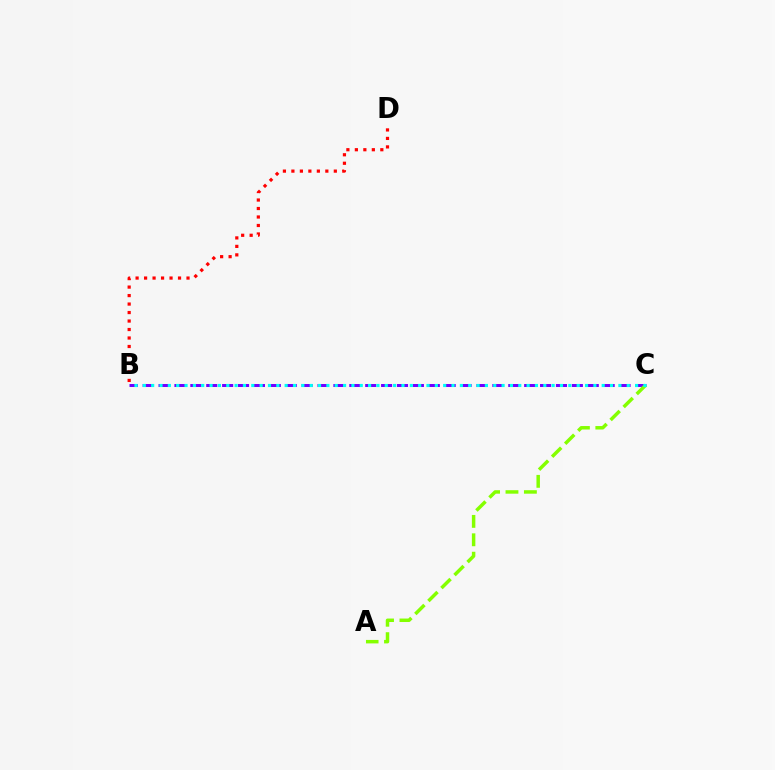{('B', 'C'): [{'color': '#7200ff', 'line_style': 'dashed', 'thickness': 2.16}, {'color': '#00fff6', 'line_style': 'dotted', 'thickness': 2.27}], ('B', 'D'): [{'color': '#ff0000', 'line_style': 'dotted', 'thickness': 2.31}], ('A', 'C'): [{'color': '#84ff00', 'line_style': 'dashed', 'thickness': 2.5}]}